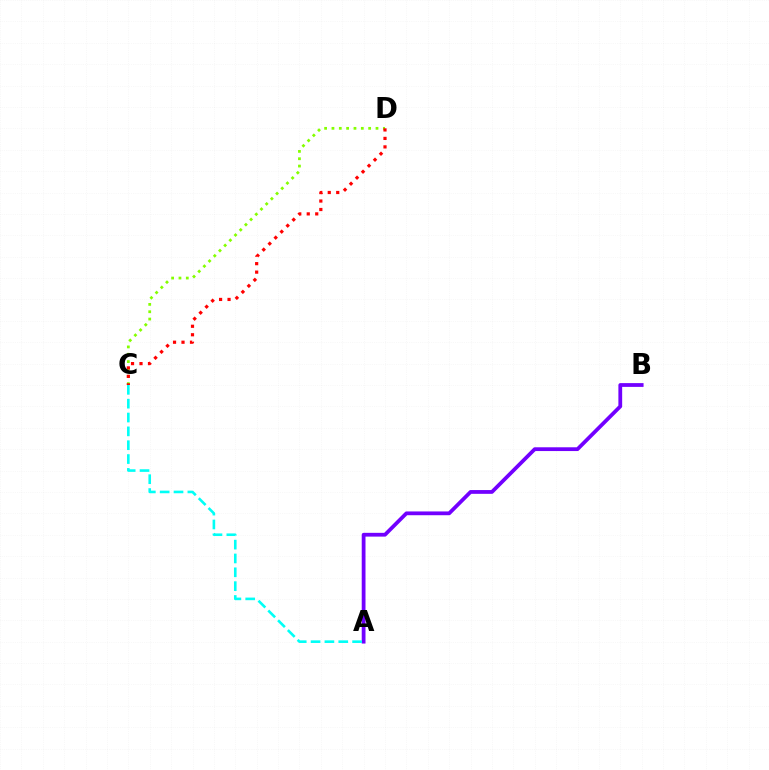{('C', 'D'): [{'color': '#84ff00', 'line_style': 'dotted', 'thickness': 1.99}, {'color': '#ff0000', 'line_style': 'dotted', 'thickness': 2.3}], ('A', 'B'): [{'color': '#7200ff', 'line_style': 'solid', 'thickness': 2.72}], ('A', 'C'): [{'color': '#00fff6', 'line_style': 'dashed', 'thickness': 1.88}]}